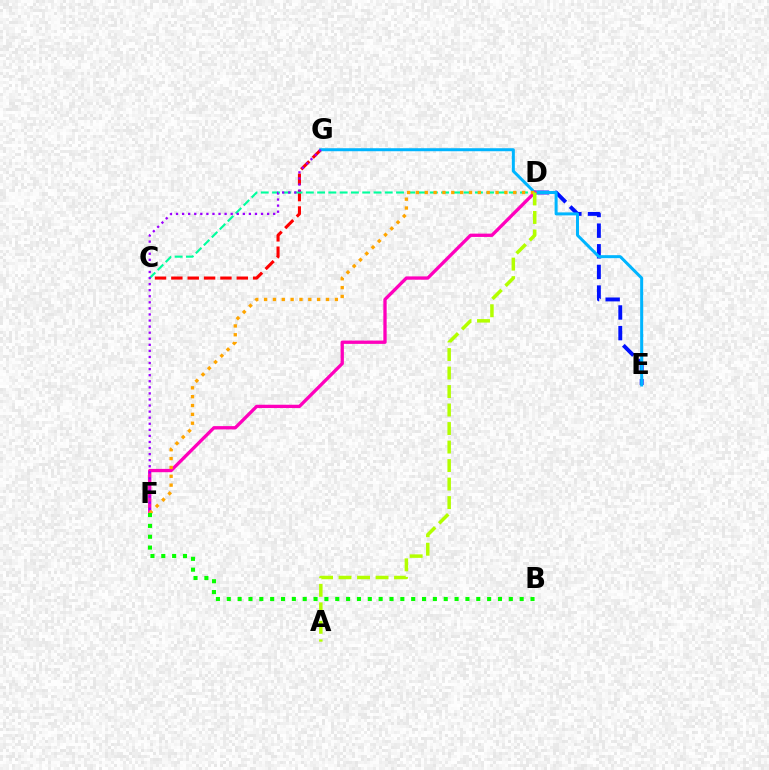{('D', 'E'): [{'color': '#0010ff', 'line_style': 'dashed', 'thickness': 2.8}], ('C', 'G'): [{'color': '#ff0000', 'line_style': 'dashed', 'thickness': 2.22}], ('E', 'G'): [{'color': '#00b5ff', 'line_style': 'solid', 'thickness': 2.16}], ('D', 'F'): [{'color': '#ff00bd', 'line_style': 'solid', 'thickness': 2.39}, {'color': '#ffa500', 'line_style': 'dotted', 'thickness': 2.4}], ('C', 'D'): [{'color': '#00ff9d', 'line_style': 'dashed', 'thickness': 1.53}], ('F', 'G'): [{'color': '#9b00ff', 'line_style': 'dotted', 'thickness': 1.65}], ('A', 'D'): [{'color': '#b3ff00', 'line_style': 'dashed', 'thickness': 2.51}], ('B', 'F'): [{'color': '#08ff00', 'line_style': 'dotted', 'thickness': 2.95}]}